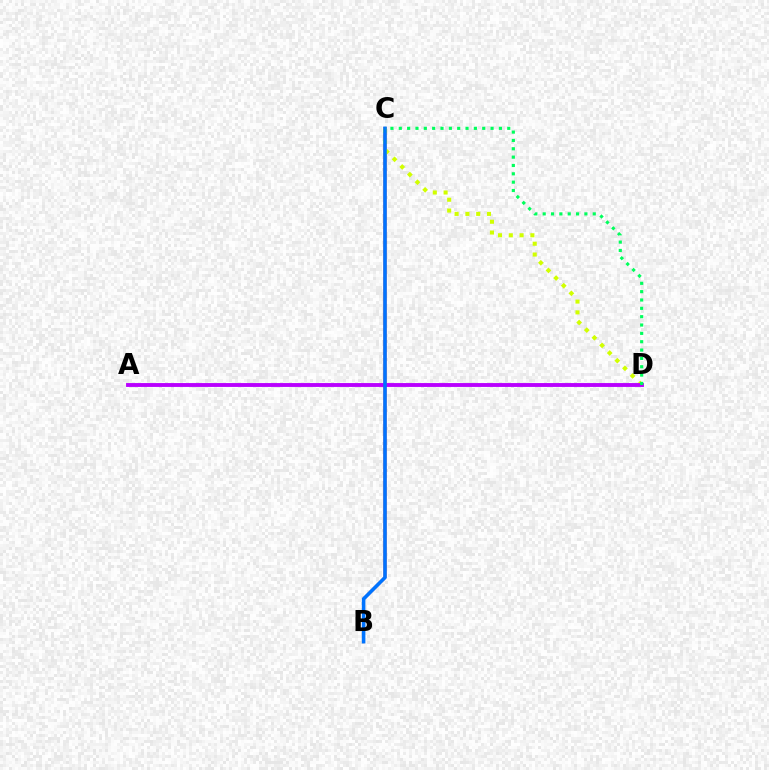{('B', 'C'): [{'color': '#ff0000', 'line_style': 'solid', 'thickness': 1.99}, {'color': '#0074ff', 'line_style': 'solid', 'thickness': 2.55}], ('C', 'D'): [{'color': '#d1ff00', 'line_style': 'dotted', 'thickness': 2.93}, {'color': '#00ff5c', 'line_style': 'dotted', 'thickness': 2.27}], ('A', 'D'): [{'color': '#b900ff', 'line_style': 'solid', 'thickness': 2.79}]}